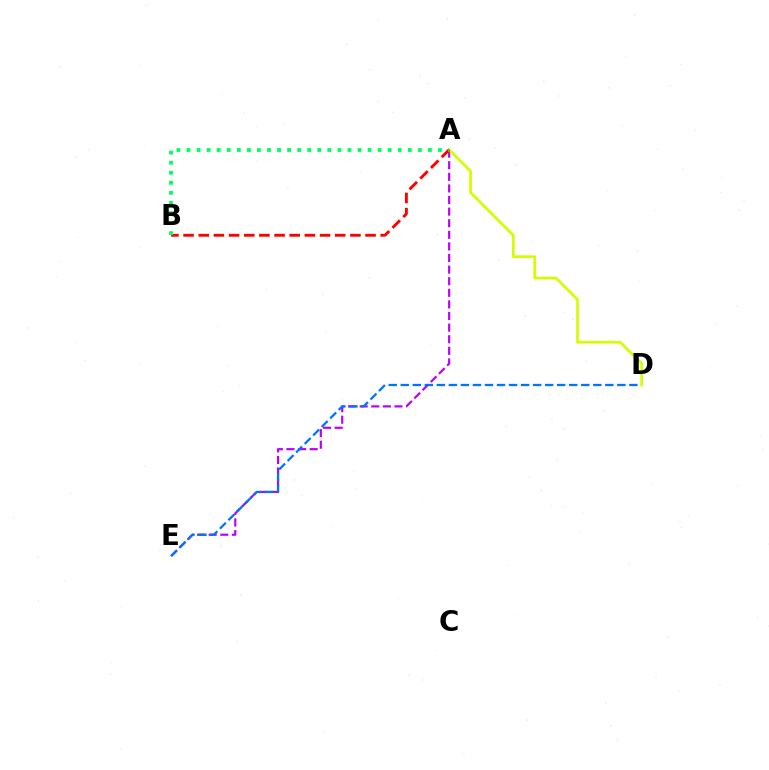{('A', 'E'): [{'color': '#b900ff', 'line_style': 'dashed', 'thickness': 1.58}], ('D', 'E'): [{'color': '#0074ff', 'line_style': 'dashed', 'thickness': 1.63}], ('A', 'D'): [{'color': '#d1ff00', 'line_style': 'solid', 'thickness': 1.96}], ('A', 'B'): [{'color': '#ff0000', 'line_style': 'dashed', 'thickness': 2.06}, {'color': '#00ff5c', 'line_style': 'dotted', 'thickness': 2.73}]}